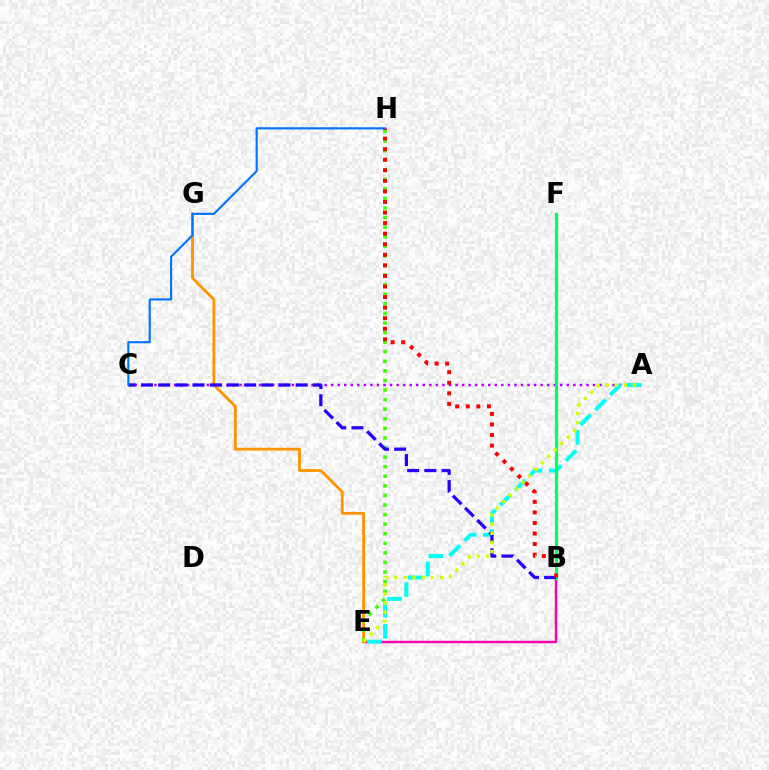{('B', 'E'): [{'color': '#ff00ac', 'line_style': 'solid', 'thickness': 1.75}], ('A', 'C'): [{'color': '#b900ff', 'line_style': 'dotted', 'thickness': 1.78}], ('E', 'G'): [{'color': '#ff9400', 'line_style': 'solid', 'thickness': 2.04}], ('E', 'H'): [{'color': '#3dff00', 'line_style': 'dotted', 'thickness': 2.6}], ('A', 'E'): [{'color': '#00fff6', 'line_style': 'dashed', 'thickness': 2.86}, {'color': '#d1ff00', 'line_style': 'dotted', 'thickness': 2.48}], ('B', 'F'): [{'color': '#00ff5c', 'line_style': 'solid', 'thickness': 2.32}], ('B', 'C'): [{'color': '#2500ff', 'line_style': 'dashed', 'thickness': 2.34}], ('B', 'H'): [{'color': '#ff0000', 'line_style': 'dotted', 'thickness': 2.87}], ('C', 'H'): [{'color': '#0074ff', 'line_style': 'solid', 'thickness': 1.54}]}